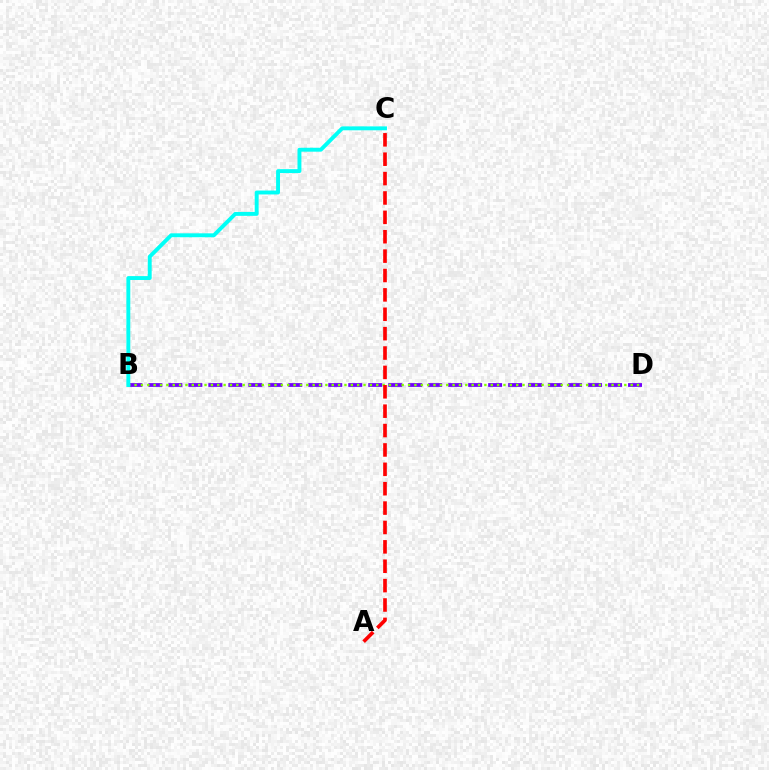{('B', 'D'): [{'color': '#7200ff', 'line_style': 'dashed', 'thickness': 2.71}, {'color': '#84ff00', 'line_style': 'dotted', 'thickness': 1.73}], ('B', 'C'): [{'color': '#00fff6', 'line_style': 'solid', 'thickness': 2.81}], ('A', 'C'): [{'color': '#ff0000', 'line_style': 'dashed', 'thickness': 2.63}]}